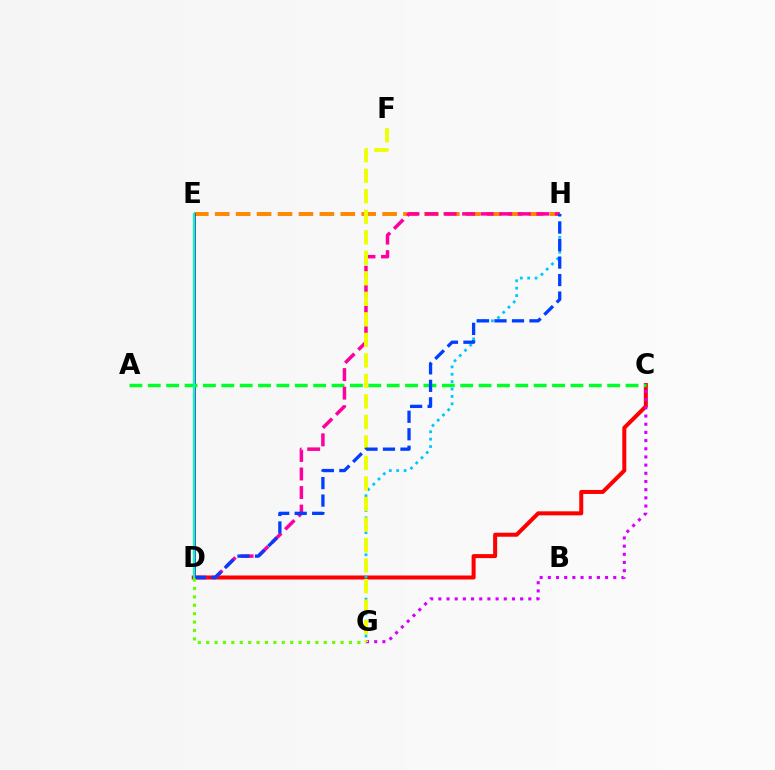{('E', 'H'): [{'color': '#ff8800', 'line_style': 'dashed', 'thickness': 2.84}], ('D', 'E'): [{'color': '#4f00ff', 'line_style': 'solid', 'thickness': 1.87}, {'color': '#00ffaf', 'line_style': 'solid', 'thickness': 1.62}], ('C', 'D'): [{'color': '#ff0000', 'line_style': 'solid', 'thickness': 2.89}], ('A', 'C'): [{'color': '#00ff27', 'line_style': 'dashed', 'thickness': 2.5}], ('C', 'G'): [{'color': '#d600ff', 'line_style': 'dotted', 'thickness': 2.22}], ('D', 'H'): [{'color': '#ff00a0', 'line_style': 'dashed', 'thickness': 2.52}, {'color': '#003fff', 'line_style': 'dashed', 'thickness': 2.38}], ('G', 'H'): [{'color': '#00c7ff', 'line_style': 'dotted', 'thickness': 2.01}], ('F', 'G'): [{'color': '#eeff00', 'line_style': 'dashed', 'thickness': 2.79}], ('D', 'G'): [{'color': '#66ff00', 'line_style': 'dotted', 'thickness': 2.28}]}